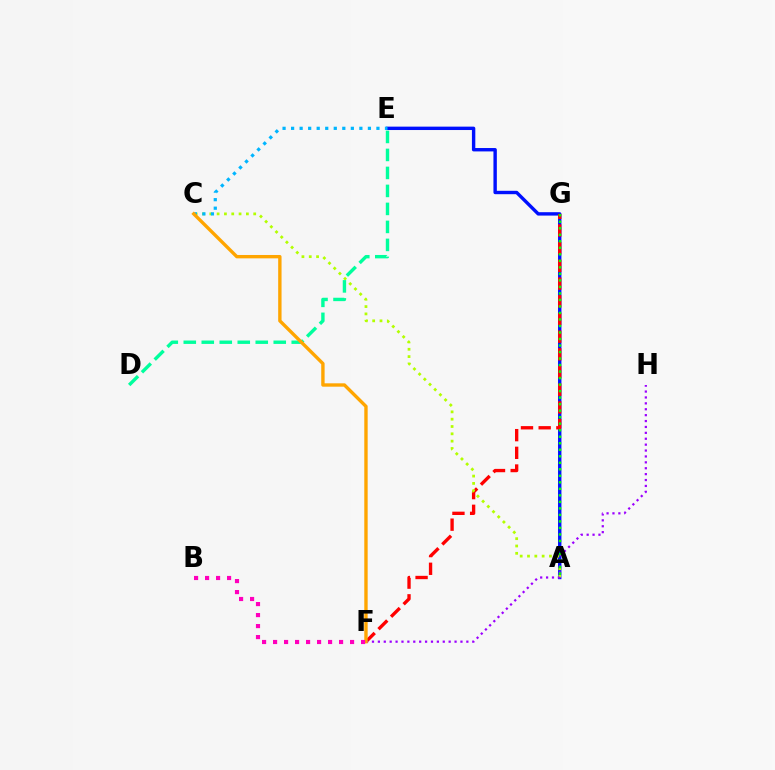{('A', 'E'): [{'color': '#0010ff', 'line_style': 'solid', 'thickness': 2.44}], ('F', 'G'): [{'color': '#ff0000', 'line_style': 'dashed', 'thickness': 2.4}], ('A', 'C'): [{'color': '#b3ff00', 'line_style': 'dotted', 'thickness': 1.99}], ('F', 'H'): [{'color': '#9b00ff', 'line_style': 'dotted', 'thickness': 1.6}], ('A', 'G'): [{'color': '#08ff00', 'line_style': 'dotted', 'thickness': 1.77}], ('C', 'E'): [{'color': '#00b5ff', 'line_style': 'dotted', 'thickness': 2.32}], ('D', 'E'): [{'color': '#00ff9d', 'line_style': 'dashed', 'thickness': 2.44}], ('C', 'F'): [{'color': '#ffa500', 'line_style': 'solid', 'thickness': 2.43}], ('B', 'F'): [{'color': '#ff00bd', 'line_style': 'dotted', 'thickness': 2.99}]}